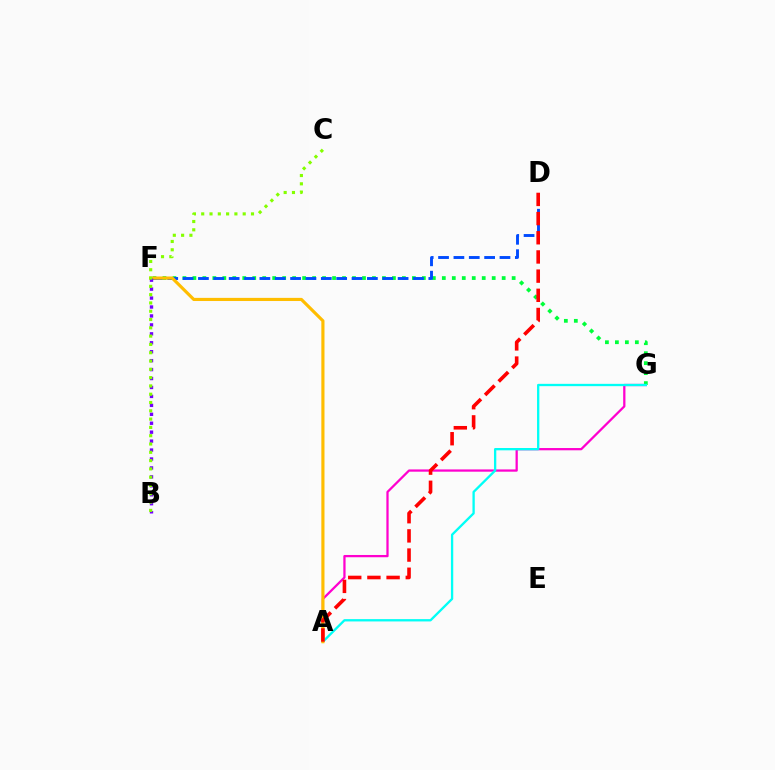{('A', 'G'): [{'color': '#ff00cf', 'line_style': 'solid', 'thickness': 1.63}, {'color': '#00fff6', 'line_style': 'solid', 'thickness': 1.67}], ('F', 'G'): [{'color': '#00ff39', 'line_style': 'dotted', 'thickness': 2.71}], ('D', 'F'): [{'color': '#004bff', 'line_style': 'dashed', 'thickness': 2.09}], ('A', 'F'): [{'color': '#ffbd00', 'line_style': 'solid', 'thickness': 2.27}], ('B', 'F'): [{'color': '#7200ff', 'line_style': 'dotted', 'thickness': 2.43}], ('A', 'D'): [{'color': '#ff0000', 'line_style': 'dashed', 'thickness': 2.61}], ('B', 'C'): [{'color': '#84ff00', 'line_style': 'dotted', 'thickness': 2.25}]}